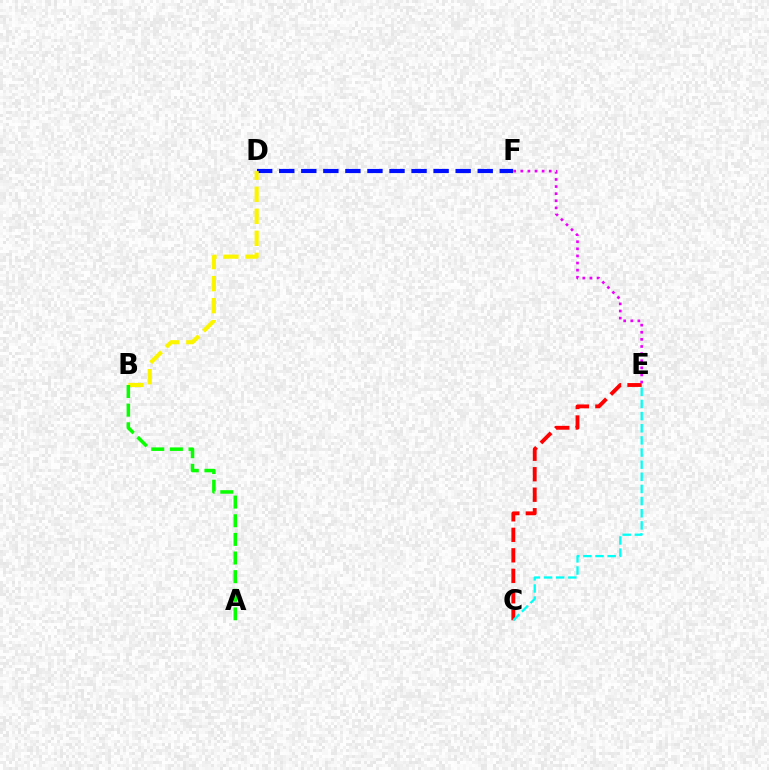{('D', 'F'): [{'color': '#0010ff', 'line_style': 'dashed', 'thickness': 3.0}], ('C', 'E'): [{'color': '#ff0000', 'line_style': 'dashed', 'thickness': 2.78}, {'color': '#00fff6', 'line_style': 'dashed', 'thickness': 1.65}], ('B', 'D'): [{'color': '#fcf500', 'line_style': 'dashed', 'thickness': 2.99}], ('E', 'F'): [{'color': '#ee00ff', 'line_style': 'dotted', 'thickness': 1.93}], ('A', 'B'): [{'color': '#08ff00', 'line_style': 'dashed', 'thickness': 2.53}]}